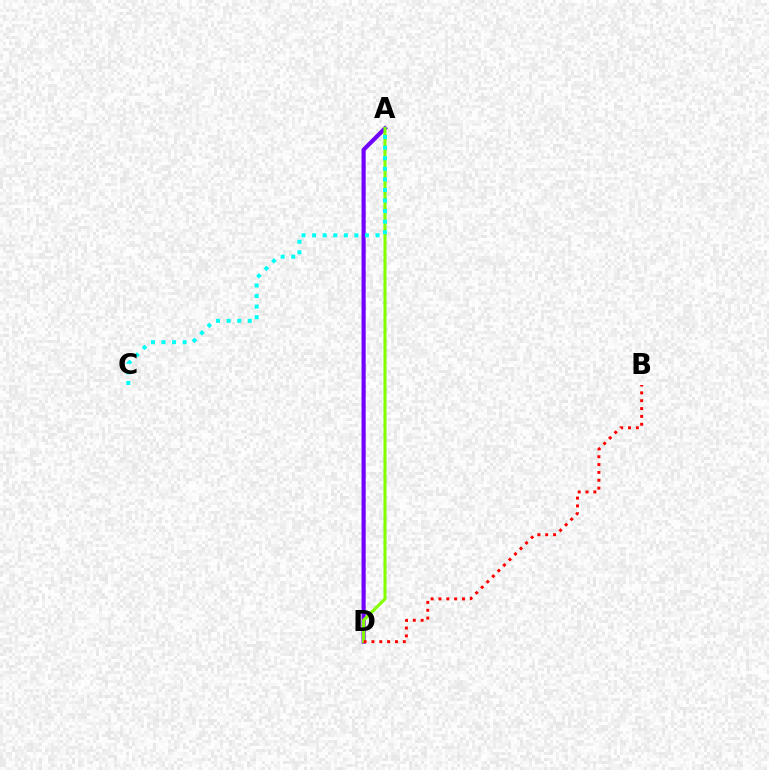{('A', 'D'): [{'color': '#7200ff', 'line_style': 'solid', 'thickness': 2.98}, {'color': '#84ff00', 'line_style': 'solid', 'thickness': 2.24}], ('B', 'D'): [{'color': '#ff0000', 'line_style': 'dotted', 'thickness': 2.13}], ('A', 'C'): [{'color': '#00fff6', 'line_style': 'dotted', 'thickness': 2.87}]}